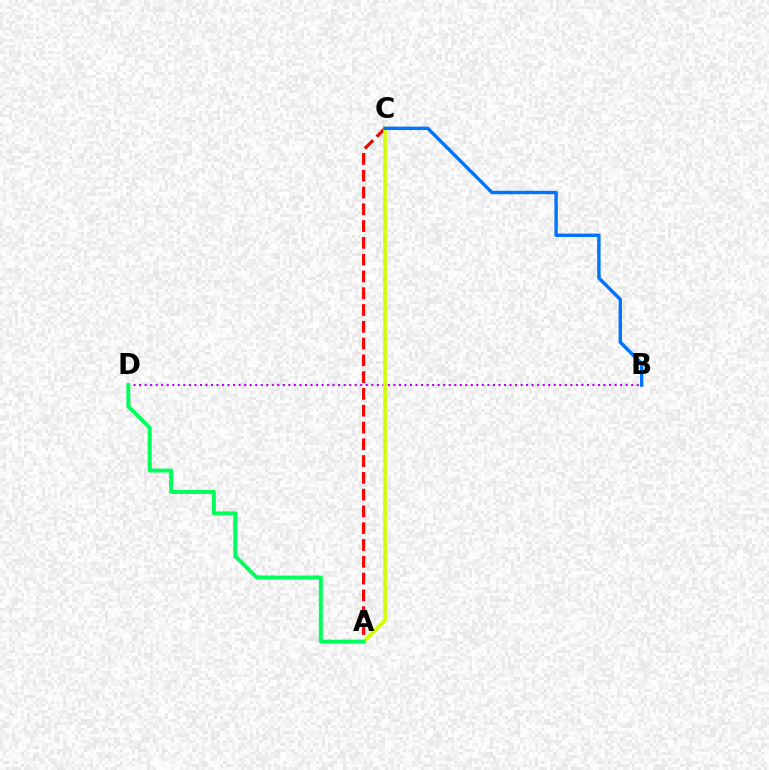{('A', 'C'): [{'color': '#ff0000', 'line_style': 'dashed', 'thickness': 2.28}, {'color': '#d1ff00', 'line_style': 'solid', 'thickness': 2.62}], ('B', 'D'): [{'color': '#b900ff', 'line_style': 'dotted', 'thickness': 1.5}], ('B', 'C'): [{'color': '#0074ff', 'line_style': 'solid', 'thickness': 2.46}], ('A', 'D'): [{'color': '#00ff5c', 'line_style': 'solid', 'thickness': 2.83}]}